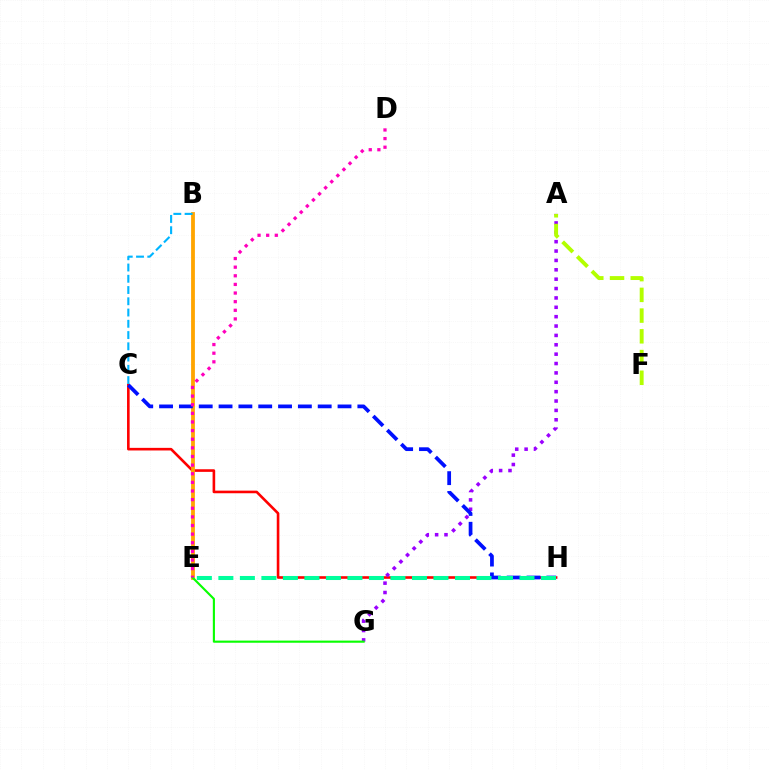{('C', 'H'): [{'color': '#ff0000', 'line_style': 'solid', 'thickness': 1.88}, {'color': '#0010ff', 'line_style': 'dashed', 'thickness': 2.69}], ('A', 'G'): [{'color': '#9b00ff', 'line_style': 'dotted', 'thickness': 2.55}], ('B', 'E'): [{'color': '#ffa500', 'line_style': 'solid', 'thickness': 2.74}], ('A', 'F'): [{'color': '#b3ff00', 'line_style': 'dashed', 'thickness': 2.82}], ('E', 'G'): [{'color': '#08ff00', 'line_style': 'solid', 'thickness': 1.54}], ('E', 'H'): [{'color': '#00ff9d', 'line_style': 'dashed', 'thickness': 2.92}], ('D', 'E'): [{'color': '#ff00bd', 'line_style': 'dotted', 'thickness': 2.34}], ('B', 'C'): [{'color': '#00b5ff', 'line_style': 'dashed', 'thickness': 1.53}]}